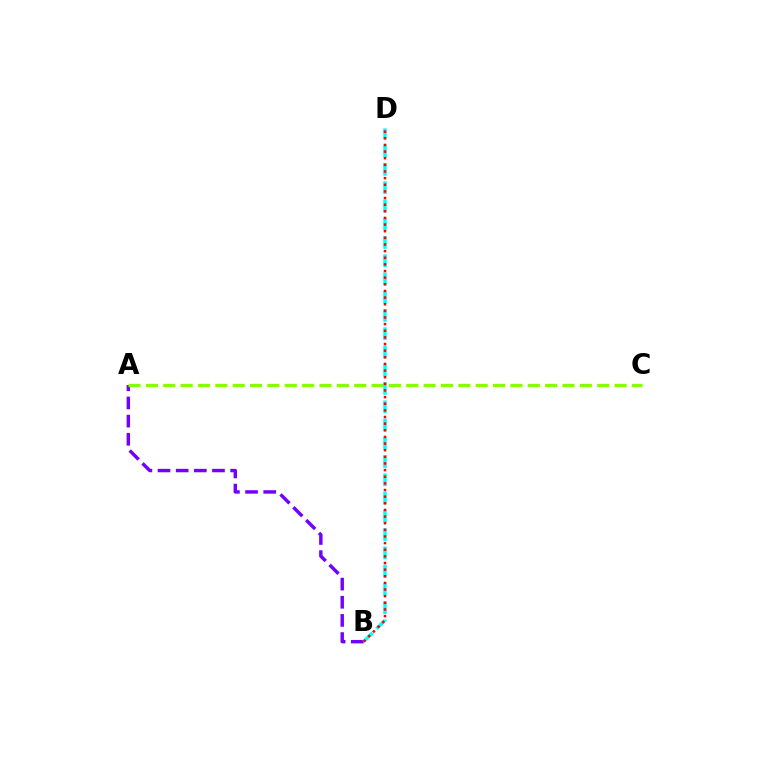{('A', 'B'): [{'color': '#7200ff', 'line_style': 'dashed', 'thickness': 2.47}], ('A', 'C'): [{'color': '#84ff00', 'line_style': 'dashed', 'thickness': 2.36}], ('B', 'D'): [{'color': '#00fff6', 'line_style': 'dashed', 'thickness': 2.48}, {'color': '#ff0000', 'line_style': 'dotted', 'thickness': 1.8}]}